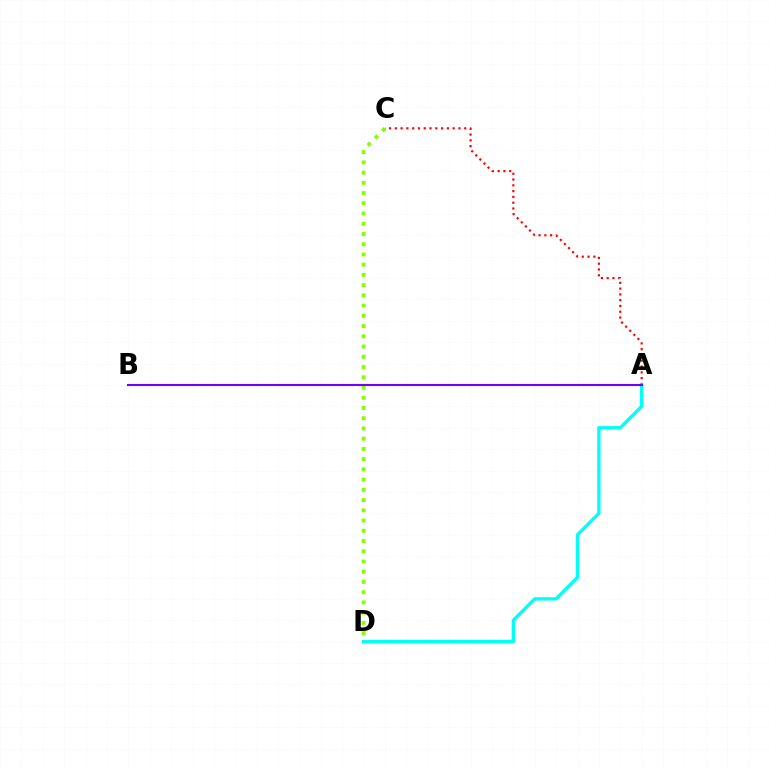{('C', 'D'): [{'color': '#84ff00', 'line_style': 'dotted', 'thickness': 2.78}], ('A', 'C'): [{'color': '#ff0000', 'line_style': 'dotted', 'thickness': 1.57}], ('A', 'D'): [{'color': '#00fff6', 'line_style': 'solid', 'thickness': 2.4}], ('A', 'B'): [{'color': '#7200ff', 'line_style': 'solid', 'thickness': 1.5}]}